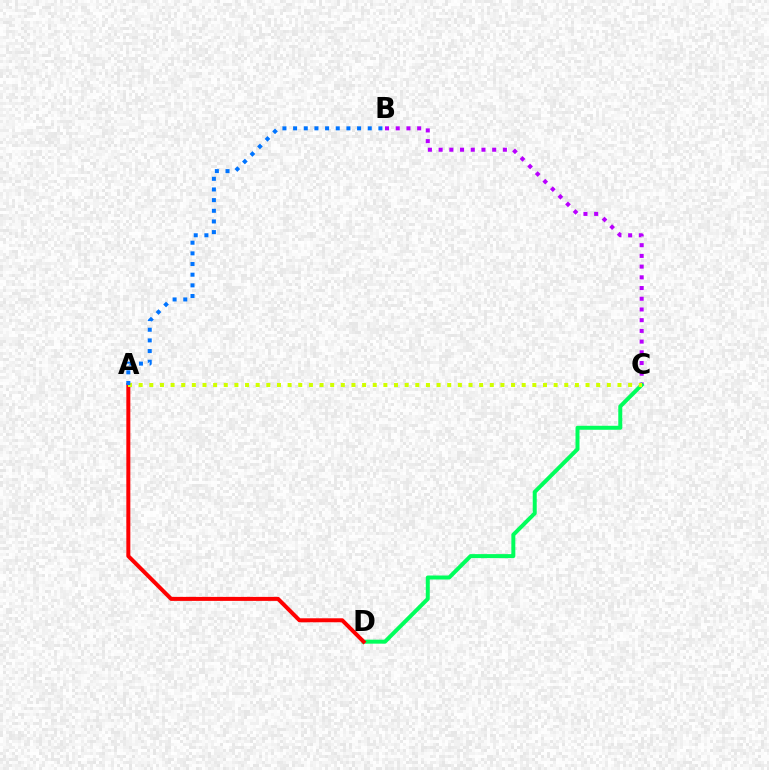{('B', 'C'): [{'color': '#b900ff', 'line_style': 'dotted', 'thickness': 2.91}], ('C', 'D'): [{'color': '#00ff5c', 'line_style': 'solid', 'thickness': 2.87}], ('A', 'D'): [{'color': '#ff0000', 'line_style': 'solid', 'thickness': 2.88}], ('A', 'C'): [{'color': '#d1ff00', 'line_style': 'dotted', 'thickness': 2.89}], ('A', 'B'): [{'color': '#0074ff', 'line_style': 'dotted', 'thickness': 2.9}]}